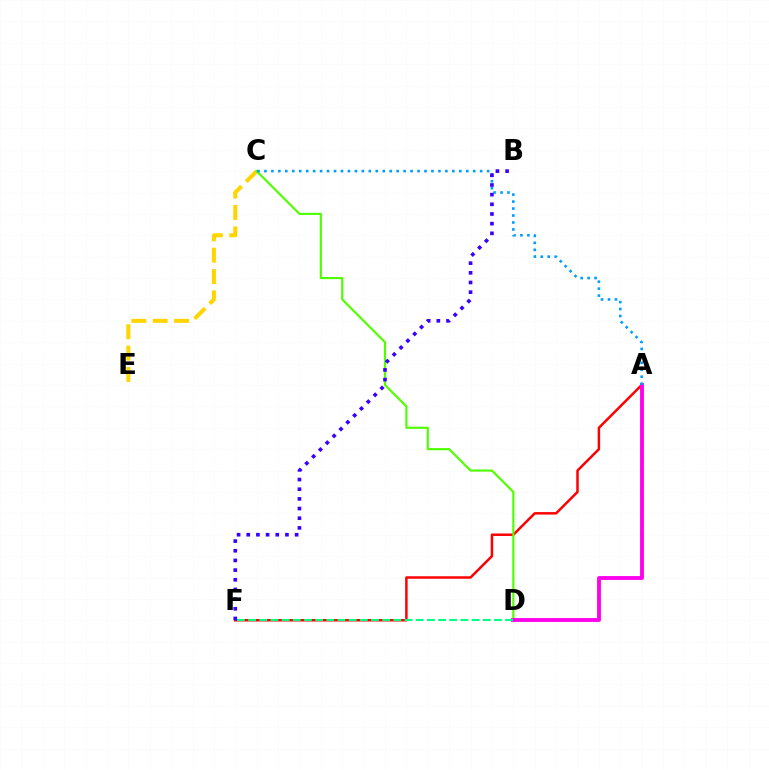{('C', 'E'): [{'color': '#ffd500', 'line_style': 'dashed', 'thickness': 2.9}], ('A', 'F'): [{'color': '#ff0000', 'line_style': 'solid', 'thickness': 1.79}], ('C', 'D'): [{'color': '#4fff00', 'line_style': 'solid', 'thickness': 1.55}], ('A', 'D'): [{'color': '#ff00ed', 'line_style': 'solid', 'thickness': 2.77}], ('A', 'C'): [{'color': '#009eff', 'line_style': 'dotted', 'thickness': 1.89}], ('D', 'F'): [{'color': '#00ff86', 'line_style': 'dashed', 'thickness': 1.52}], ('B', 'F'): [{'color': '#3700ff', 'line_style': 'dotted', 'thickness': 2.63}]}